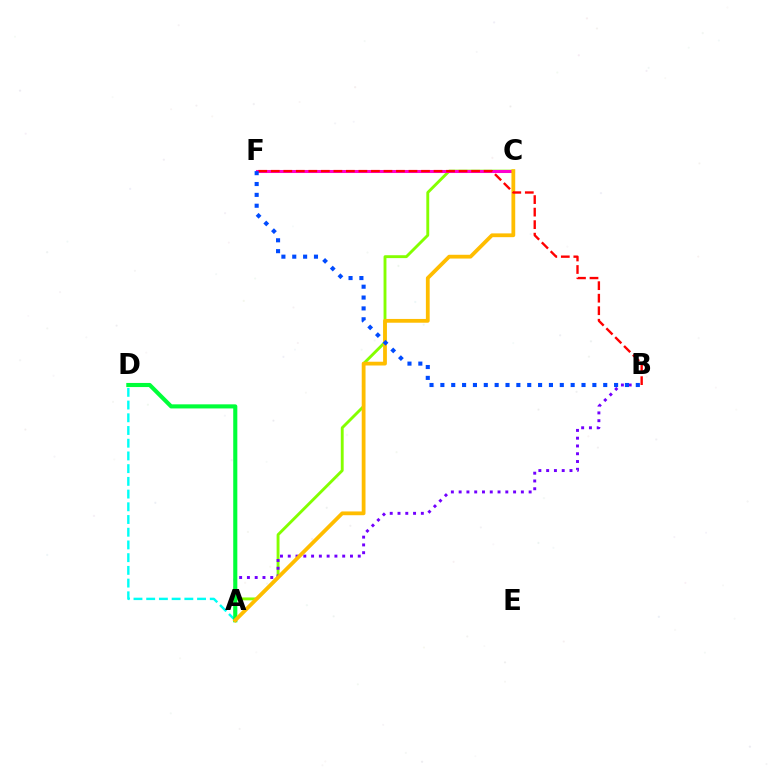{('A', 'C'): [{'color': '#84ff00', 'line_style': 'solid', 'thickness': 2.07}, {'color': '#ffbd00', 'line_style': 'solid', 'thickness': 2.72}], ('A', 'D'): [{'color': '#00fff6', 'line_style': 'dashed', 'thickness': 1.73}, {'color': '#00ff39', 'line_style': 'solid', 'thickness': 2.95}], ('C', 'F'): [{'color': '#ff00cf', 'line_style': 'solid', 'thickness': 2.19}], ('A', 'B'): [{'color': '#7200ff', 'line_style': 'dotted', 'thickness': 2.11}], ('B', 'F'): [{'color': '#ff0000', 'line_style': 'dashed', 'thickness': 1.7}, {'color': '#004bff', 'line_style': 'dotted', 'thickness': 2.95}]}